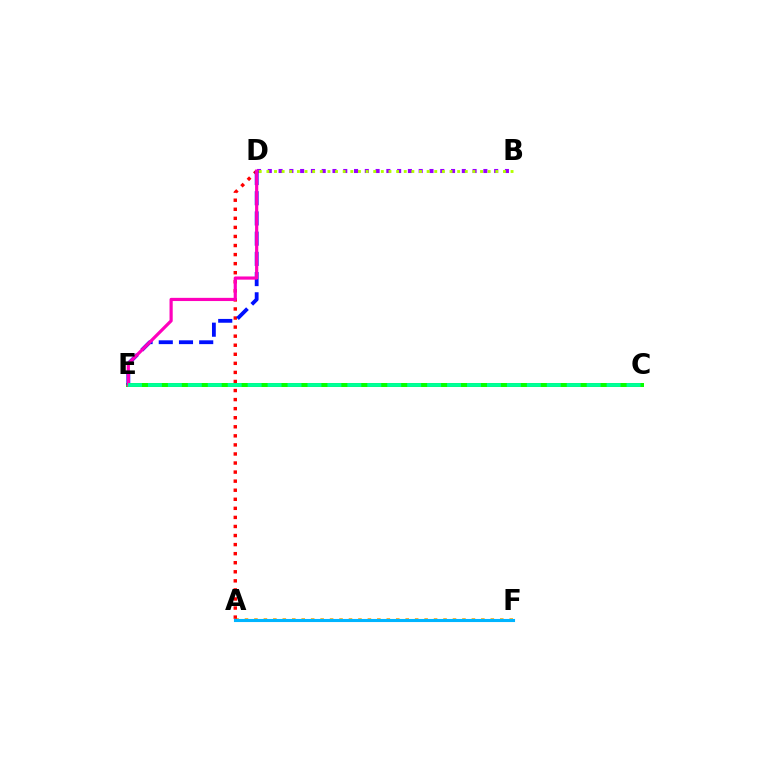{('A', 'F'): [{'color': '#ffa500', 'line_style': 'dotted', 'thickness': 2.57}, {'color': '#00b5ff', 'line_style': 'solid', 'thickness': 2.23}], ('C', 'E'): [{'color': '#08ff00', 'line_style': 'solid', 'thickness': 2.87}, {'color': '#00ff9d', 'line_style': 'dashed', 'thickness': 2.71}], ('B', 'D'): [{'color': '#9b00ff', 'line_style': 'dotted', 'thickness': 2.93}, {'color': '#b3ff00', 'line_style': 'dotted', 'thickness': 2.07}], ('A', 'D'): [{'color': '#ff0000', 'line_style': 'dotted', 'thickness': 2.46}], ('D', 'E'): [{'color': '#0010ff', 'line_style': 'dashed', 'thickness': 2.75}, {'color': '#ff00bd', 'line_style': 'solid', 'thickness': 2.3}]}